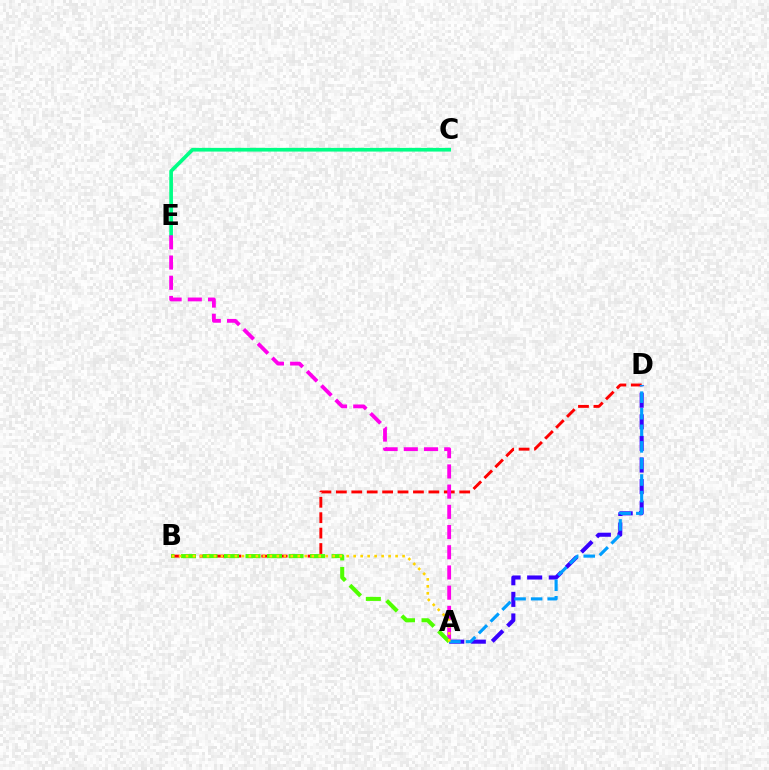{('B', 'D'): [{'color': '#ff0000', 'line_style': 'dashed', 'thickness': 2.09}], ('C', 'E'): [{'color': '#00ff86', 'line_style': 'solid', 'thickness': 2.65}], ('A', 'D'): [{'color': '#3700ff', 'line_style': 'dashed', 'thickness': 2.93}, {'color': '#009eff', 'line_style': 'dashed', 'thickness': 2.25}], ('A', 'E'): [{'color': '#ff00ed', 'line_style': 'dashed', 'thickness': 2.74}], ('A', 'B'): [{'color': '#4fff00', 'line_style': 'dashed', 'thickness': 2.92}, {'color': '#ffd500', 'line_style': 'dotted', 'thickness': 1.9}]}